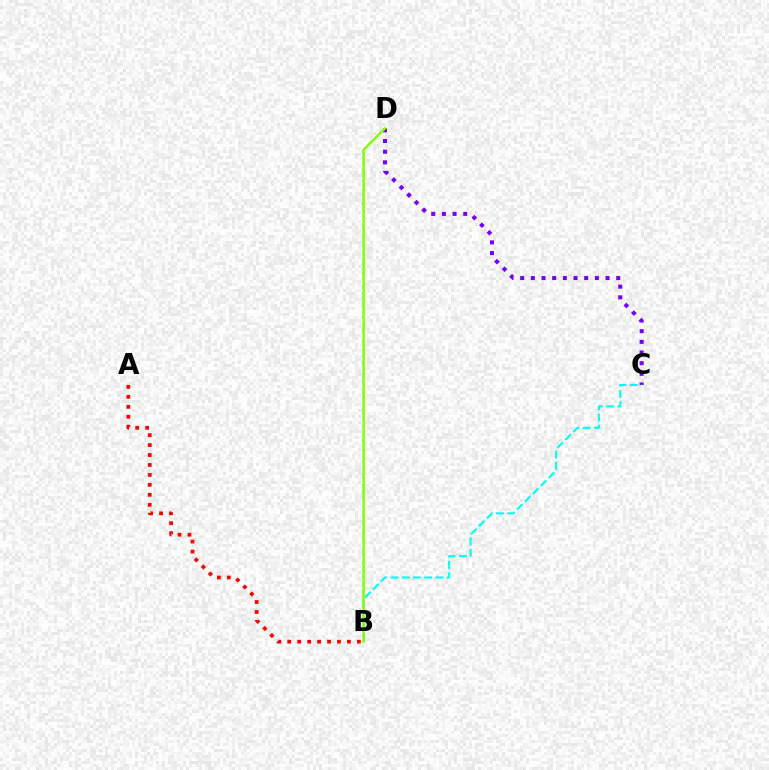{('C', 'D'): [{'color': '#7200ff', 'line_style': 'dotted', 'thickness': 2.9}], ('A', 'B'): [{'color': '#ff0000', 'line_style': 'dotted', 'thickness': 2.7}], ('B', 'C'): [{'color': '#00fff6', 'line_style': 'dashed', 'thickness': 1.52}], ('B', 'D'): [{'color': '#84ff00', 'line_style': 'solid', 'thickness': 1.76}]}